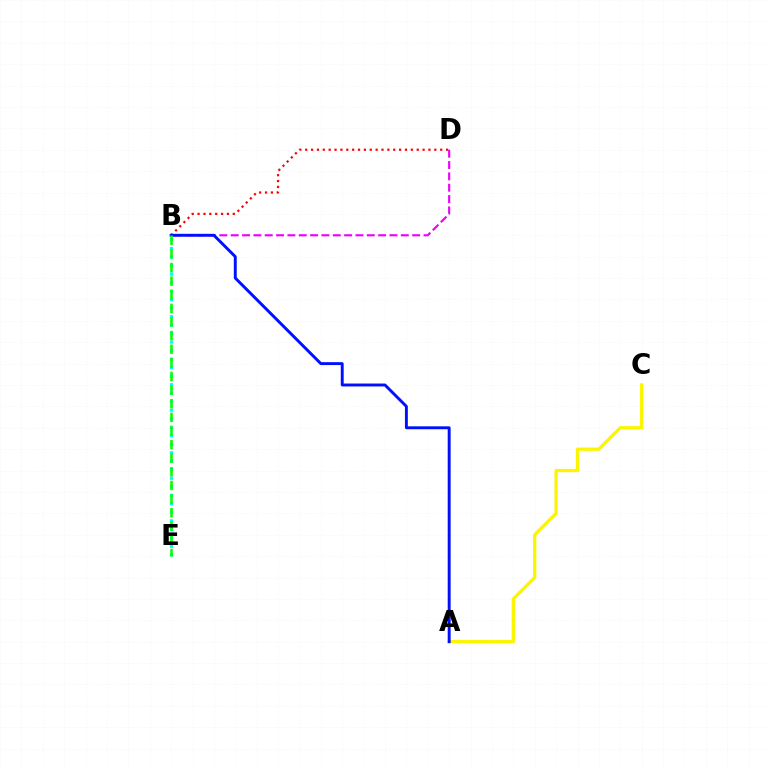{('B', 'E'): [{'color': '#00fff6', 'line_style': 'dotted', 'thickness': 2.31}, {'color': '#08ff00', 'line_style': 'dashed', 'thickness': 1.85}], ('B', 'D'): [{'color': '#ee00ff', 'line_style': 'dashed', 'thickness': 1.54}, {'color': '#ff0000', 'line_style': 'dotted', 'thickness': 1.59}], ('A', 'C'): [{'color': '#fcf500', 'line_style': 'solid', 'thickness': 2.36}], ('A', 'B'): [{'color': '#0010ff', 'line_style': 'solid', 'thickness': 2.1}]}